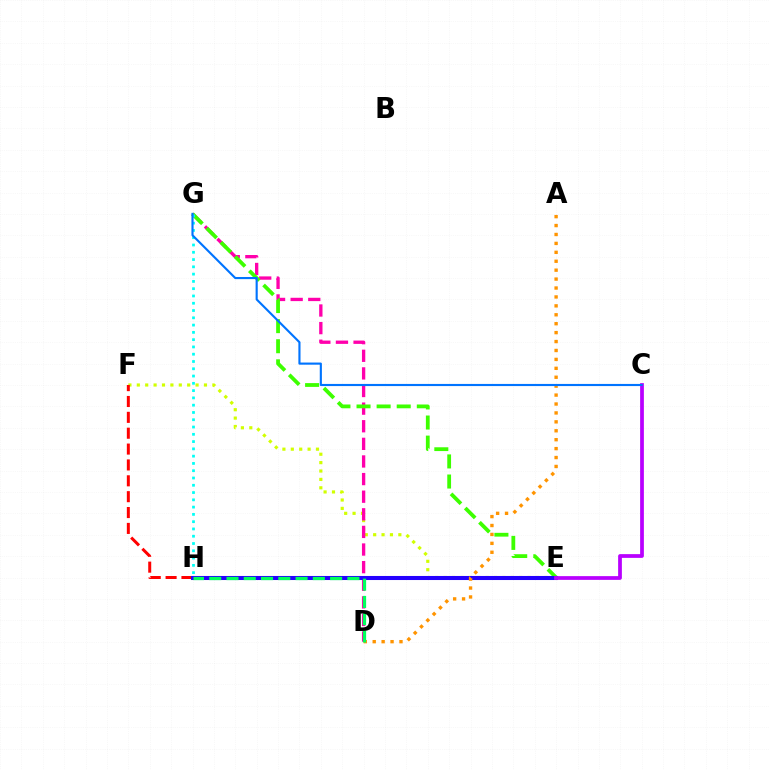{('E', 'F'): [{'color': '#d1ff00', 'line_style': 'dotted', 'thickness': 2.28}], ('D', 'G'): [{'color': '#ff00ac', 'line_style': 'dashed', 'thickness': 2.39}], ('E', 'G'): [{'color': '#3dff00', 'line_style': 'dashed', 'thickness': 2.73}], ('F', 'H'): [{'color': '#ff0000', 'line_style': 'dashed', 'thickness': 2.16}], ('E', 'H'): [{'color': '#2500ff', 'line_style': 'solid', 'thickness': 2.93}], ('C', 'E'): [{'color': '#b900ff', 'line_style': 'solid', 'thickness': 2.69}], ('G', 'H'): [{'color': '#00fff6', 'line_style': 'dotted', 'thickness': 1.98}], ('A', 'D'): [{'color': '#ff9400', 'line_style': 'dotted', 'thickness': 2.42}], ('D', 'H'): [{'color': '#00ff5c', 'line_style': 'dashed', 'thickness': 2.35}], ('C', 'G'): [{'color': '#0074ff', 'line_style': 'solid', 'thickness': 1.54}]}